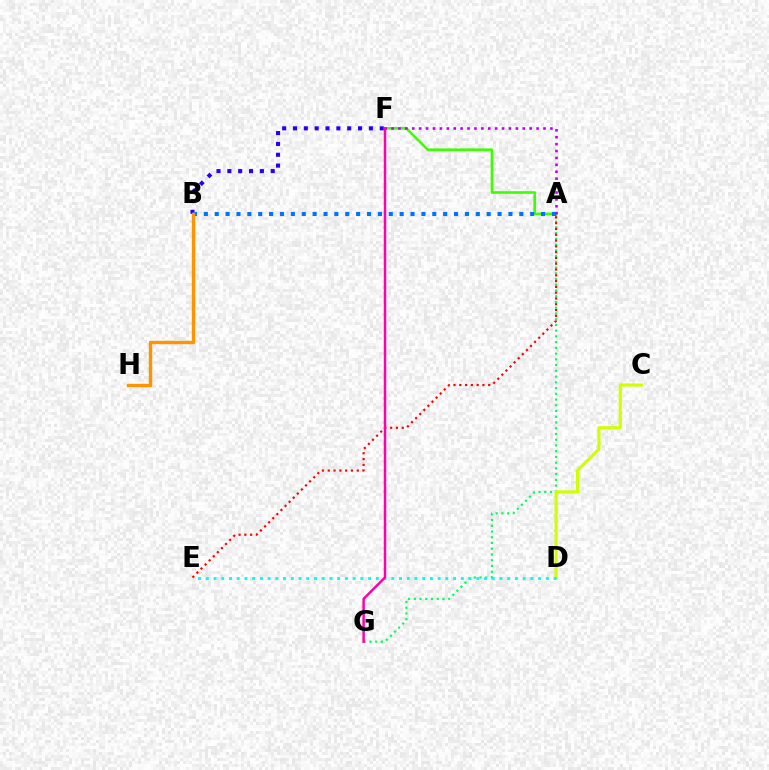{('A', 'F'): [{'color': '#3dff00', 'line_style': 'solid', 'thickness': 1.88}, {'color': '#b900ff', 'line_style': 'dotted', 'thickness': 1.88}], ('A', 'G'): [{'color': '#00ff5c', 'line_style': 'dotted', 'thickness': 1.56}], ('B', 'F'): [{'color': '#2500ff', 'line_style': 'dotted', 'thickness': 2.95}], ('A', 'B'): [{'color': '#0074ff', 'line_style': 'dotted', 'thickness': 2.96}], ('B', 'H'): [{'color': '#ff9400', 'line_style': 'solid', 'thickness': 2.43}], ('A', 'E'): [{'color': '#ff0000', 'line_style': 'dotted', 'thickness': 1.57}], ('C', 'D'): [{'color': '#d1ff00', 'line_style': 'solid', 'thickness': 2.27}], ('D', 'E'): [{'color': '#00fff6', 'line_style': 'dotted', 'thickness': 2.1}], ('F', 'G'): [{'color': '#ff00ac', 'line_style': 'solid', 'thickness': 1.78}]}